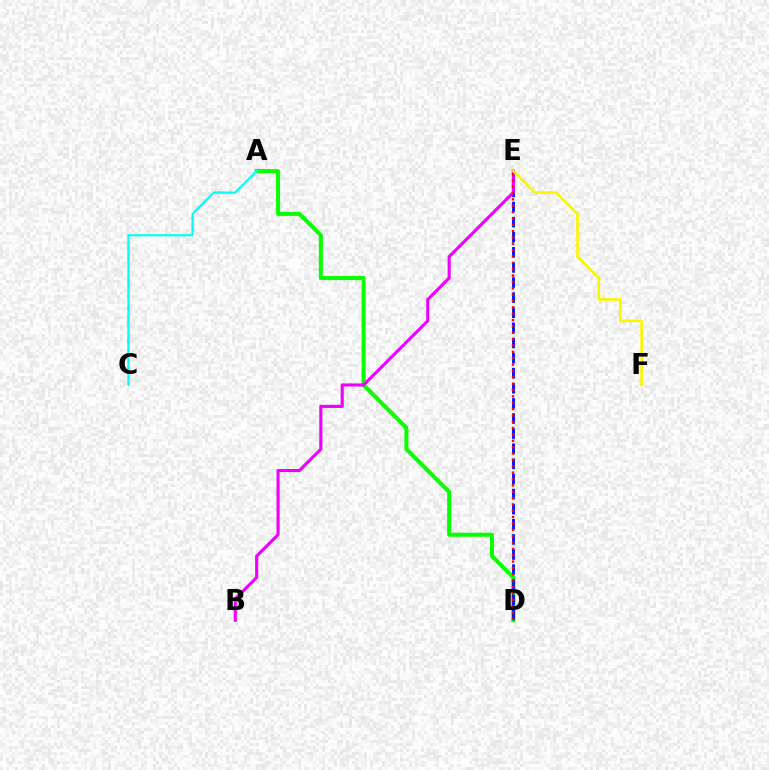{('A', 'D'): [{'color': '#08ff00', 'line_style': 'solid', 'thickness': 2.9}], ('D', 'E'): [{'color': '#0010ff', 'line_style': 'dashed', 'thickness': 2.05}, {'color': '#ff0000', 'line_style': 'dotted', 'thickness': 1.73}], ('A', 'C'): [{'color': '#00fff6', 'line_style': 'solid', 'thickness': 1.53}], ('B', 'E'): [{'color': '#ee00ff', 'line_style': 'solid', 'thickness': 2.23}], ('E', 'F'): [{'color': '#fcf500', 'line_style': 'solid', 'thickness': 1.9}]}